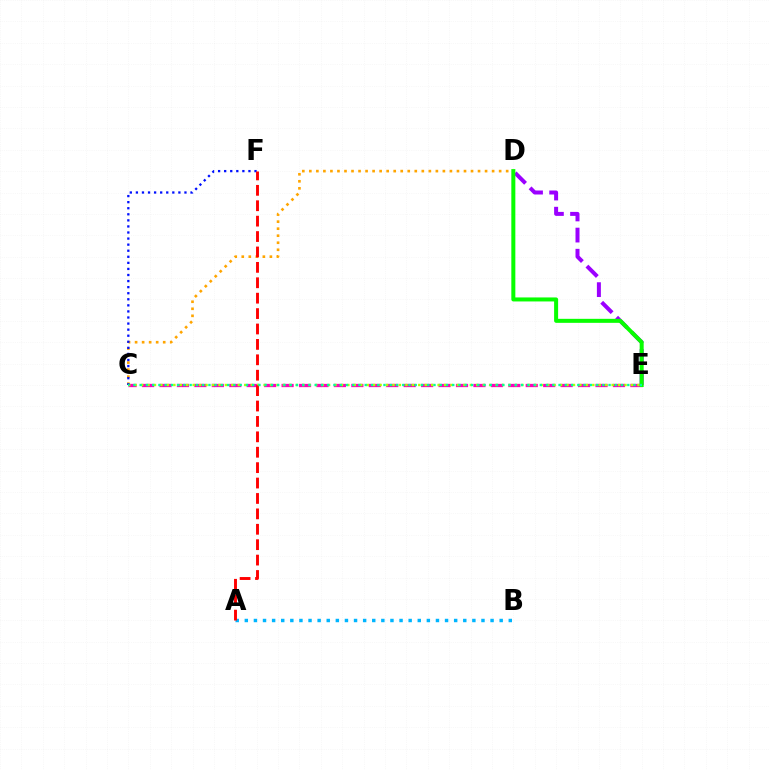{('D', 'E'): [{'color': '#9b00ff', 'line_style': 'dashed', 'thickness': 2.87}, {'color': '#08ff00', 'line_style': 'solid', 'thickness': 2.89}], ('C', 'D'): [{'color': '#ffa500', 'line_style': 'dotted', 'thickness': 1.91}], ('C', 'E'): [{'color': '#ff00bd', 'line_style': 'dashed', 'thickness': 2.37}, {'color': '#b3ff00', 'line_style': 'dotted', 'thickness': 1.75}, {'color': '#00ff9d', 'line_style': 'dotted', 'thickness': 1.7}], ('A', 'B'): [{'color': '#00b5ff', 'line_style': 'dotted', 'thickness': 2.47}], ('C', 'F'): [{'color': '#0010ff', 'line_style': 'dotted', 'thickness': 1.65}], ('A', 'F'): [{'color': '#ff0000', 'line_style': 'dashed', 'thickness': 2.09}]}